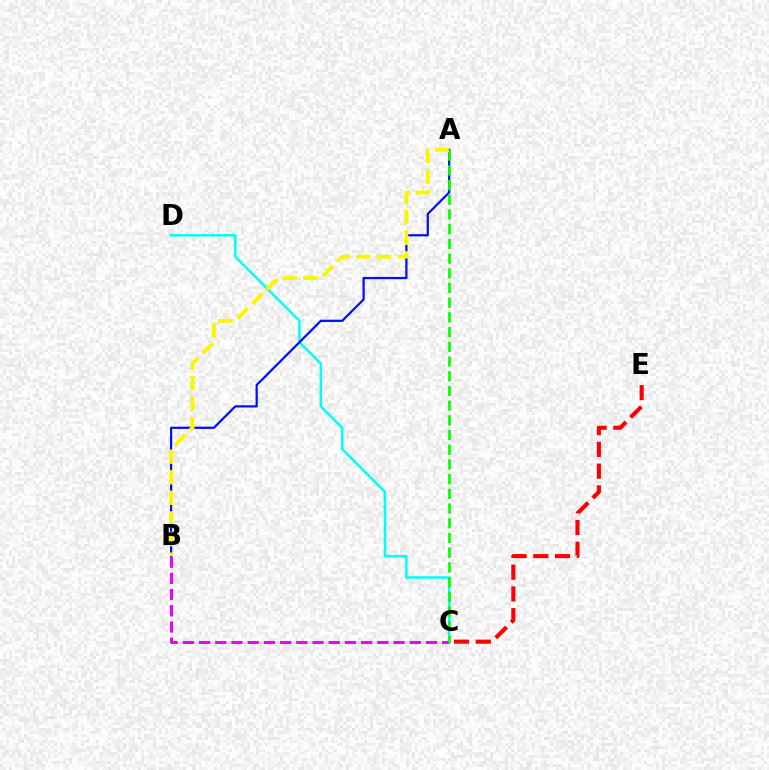{('C', 'D'): [{'color': '#00fff6', 'line_style': 'solid', 'thickness': 1.79}], ('C', 'E'): [{'color': '#ff0000', 'line_style': 'dashed', 'thickness': 2.96}], ('A', 'B'): [{'color': '#0010ff', 'line_style': 'solid', 'thickness': 1.62}, {'color': '#fcf500', 'line_style': 'dashed', 'thickness': 2.8}], ('B', 'C'): [{'color': '#ee00ff', 'line_style': 'dashed', 'thickness': 2.2}], ('A', 'C'): [{'color': '#08ff00', 'line_style': 'dashed', 'thickness': 2.0}]}